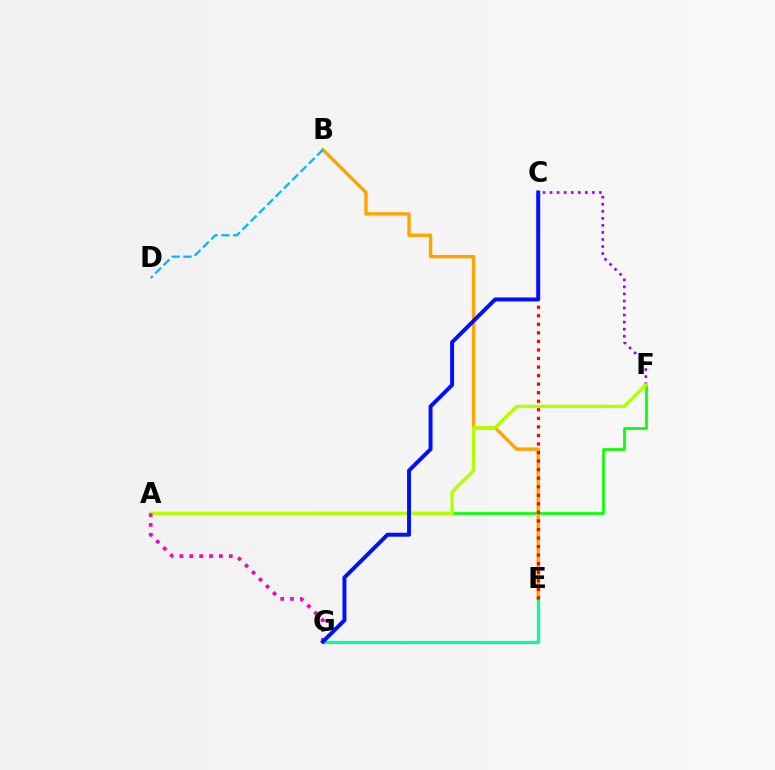{('C', 'F'): [{'color': '#9b00ff', 'line_style': 'dotted', 'thickness': 1.92}], ('A', 'F'): [{'color': '#08ff00', 'line_style': 'solid', 'thickness': 1.93}, {'color': '#b3ff00', 'line_style': 'solid', 'thickness': 2.42}], ('B', 'E'): [{'color': '#ffa500', 'line_style': 'solid', 'thickness': 2.46}], ('A', 'G'): [{'color': '#ff00bd', 'line_style': 'dotted', 'thickness': 2.68}], ('B', 'D'): [{'color': '#00b5ff', 'line_style': 'dashed', 'thickness': 1.59}], ('E', 'G'): [{'color': '#00ff9d', 'line_style': 'solid', 'thickness': 2.29}], ('C', 'E'): [{'color': '#ff0000', 'line_style': 'dotted', 'thickness': 2.32}], ('C', 'G'): [{'color': '#0010ff', 'line_style': 'solid', 'thickness': 2.84}]}